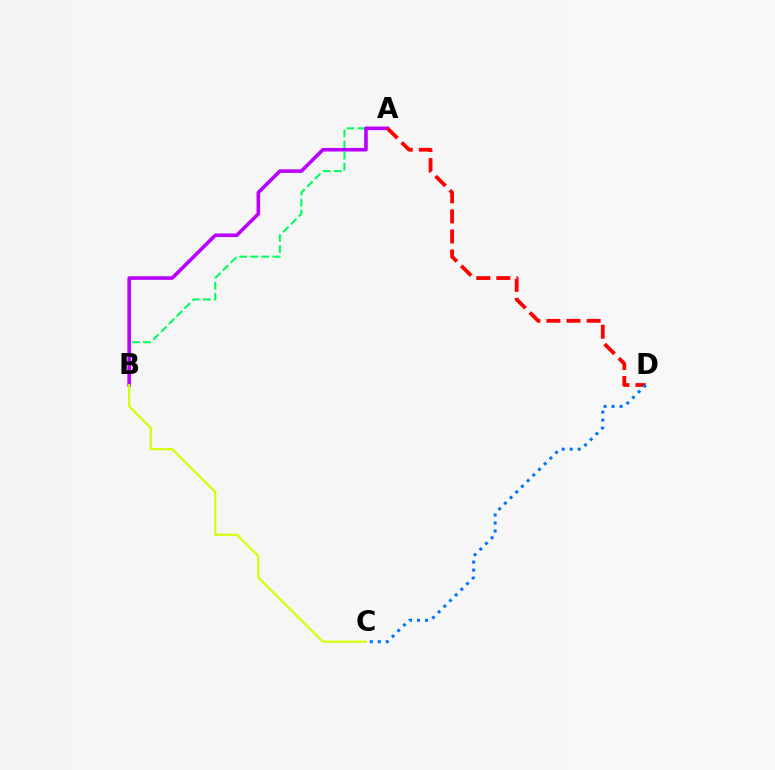{('A', 'B'): [{'color': '#00ff5c', 'line_style': 'dashed', 'thickness': 1.5}, {'color': '#b900ff', 'line_style': 'solid', 'thickness': 2.57}], ('A', 'D'): [{'color': '#ff0000', 'line_style': 'dashed', 'thickness': 2.73}], ('C', 'D'): [{'color': '#0074ff', 'line_style': 'dotted', 'thickness': 2.18}], ('B', 'C'): [{'color': '#d1ff00', 'line_style': 'solid', 'thickness': 1.54}]}